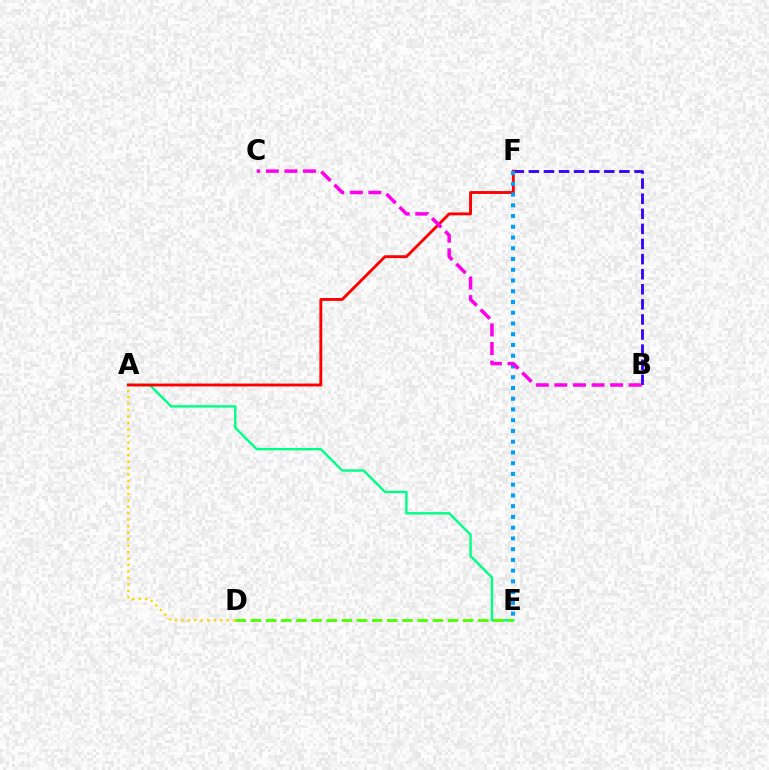{('B', 'F'): [{'color': '#3700ff', 'line_style': 'dashed', 'thickness': 2.05}], ('A', 'E'): [{'color': '#00ff86', 'line_style': 'solid', 'thickness': 1.73}], ('A', 'D'): [{'color': '#ffd500', 'line_style': 'dotted', 'thickness': 1.75}], ('A', 'F'): [{'color': '#ff0000', 'line_style': 'solid', 'thickness': 2.07}], ('E', 'F'): [{'color': '#009eff', 'line_style': 'dotted', 'thickness': 2.92}], ('B', 'C'): [{'color': '#ff00ed', 'line_style': 'dashed', 'thickness': 2.52}], ('D', 'E'): [{'color': '#4fff00', 'line_style': 'dashed', 'thickness': 2.06}]}